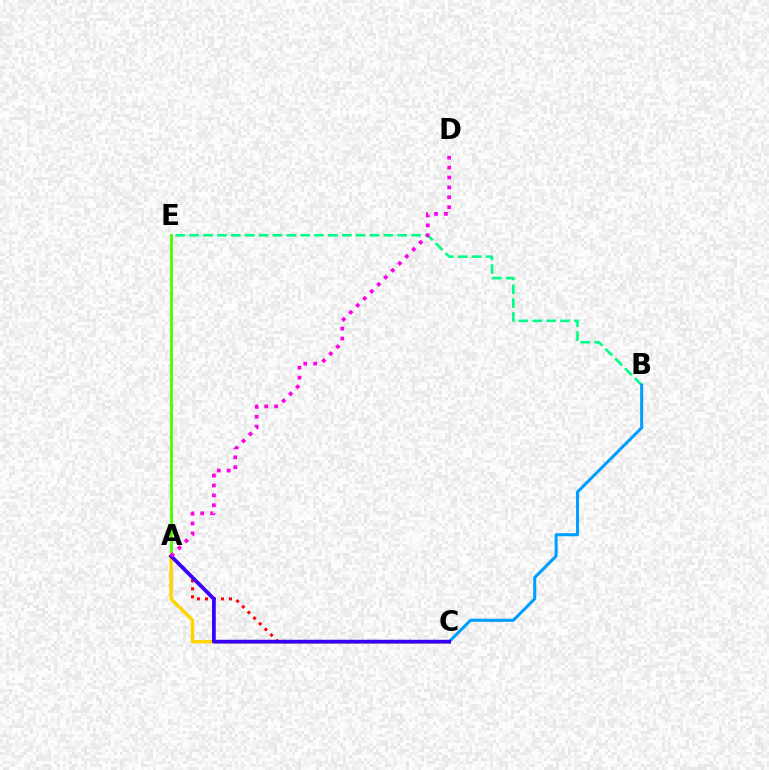{('A', 'C'): [{'color': '#ffd500', 'line_style': 'solid', 'thickness': 2.49}, {'color': '#ff0000', 'line_style': 'dotted', 'thickness': 2.18}, {'color': '#3700ff', 'line_style': 'solid', 'thickness': 2.71}], ('B', 'E'): [{'color': '#00ff86', 'line_style': 'dashed', 'thickness': 1.88}], ('B', 'C'): [{'color': '#009eff', 'line_style': 'solid', 'thickness': 2.2}], ('A', 'E'): [{'color': '#4fff00', 'line_style': 'solid', 'thickness': 2.1}], ('A', 'D'): [{'color': '#ff00ed', 'line_style': 'dotted', 'thickness': 2.69}]}